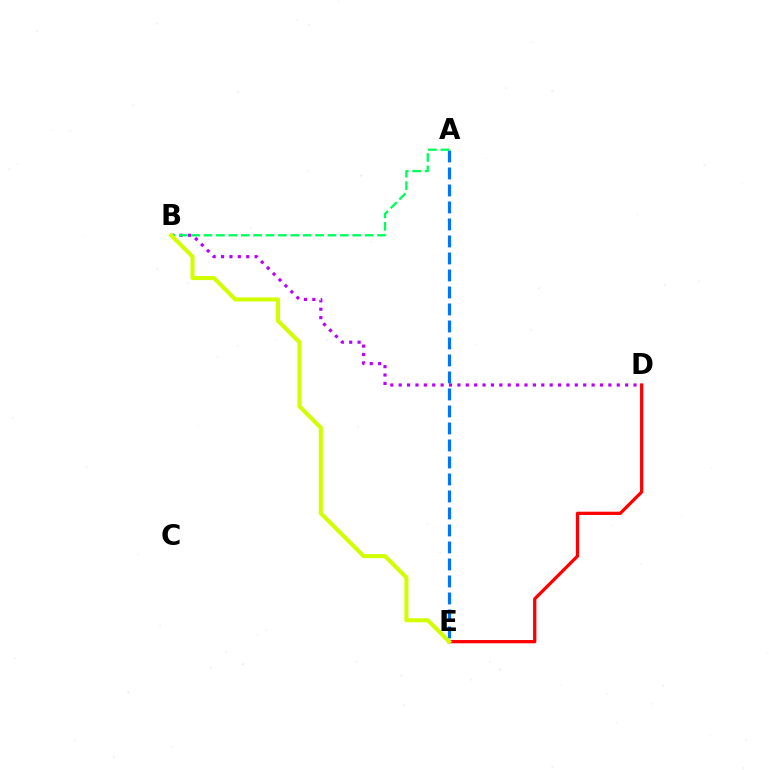{('B', 'D'): [{'color': '#b900ff', 'line_style': 'dotted', 'thickness': 2.28}], ('A', 'E'): [{'color': '#0074ff', 'line_style': 'dashed', 'thickness': 2.31}], ('A', 'B'): [{'color': '#00ff5c', 'line_style': 'dashed', 'thickness': 1.68}], ('D', 'E'): [{'color': '#ff0000', 'line_style': 'solid', 'thickness': 2.35}], ('B', 'E'): [{'color': '#d1ff00', 'line_style': 'solid', 'thickness': 2.92}]}